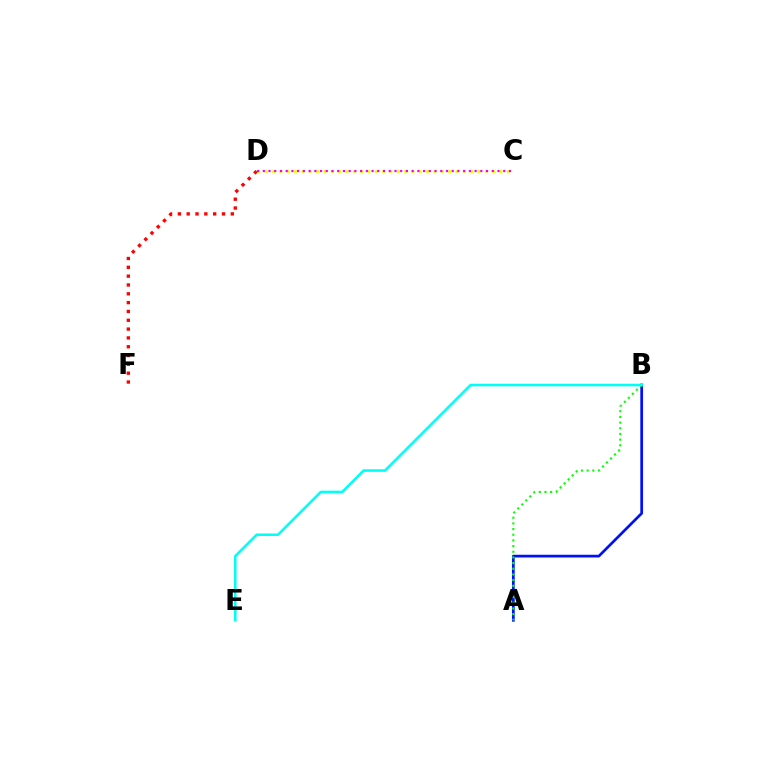{('D', 'F'): [{'color': '#ff0000', 'line_style': 'dotted', 'thickness': 2.4}], ('A', 'B'): [{'color': '#0010ff', 'line_style': 'solid', 'thickness': 1.96}, {'color': '#08ff00', 'line_style': 'dotted', 'thickness': 1.54}], ('C', 'D'): [{'color': '#fcf500', 'line_style': 'dotted', 'thickness': 1.99}, {'color': '#ee00ff', 'line_style': 'dotted', 'thickness': 1.56}], ('B', 'E'): [{'color': '#00fff6', 'line_style': 'solid', 'thickness': 1.85}]}